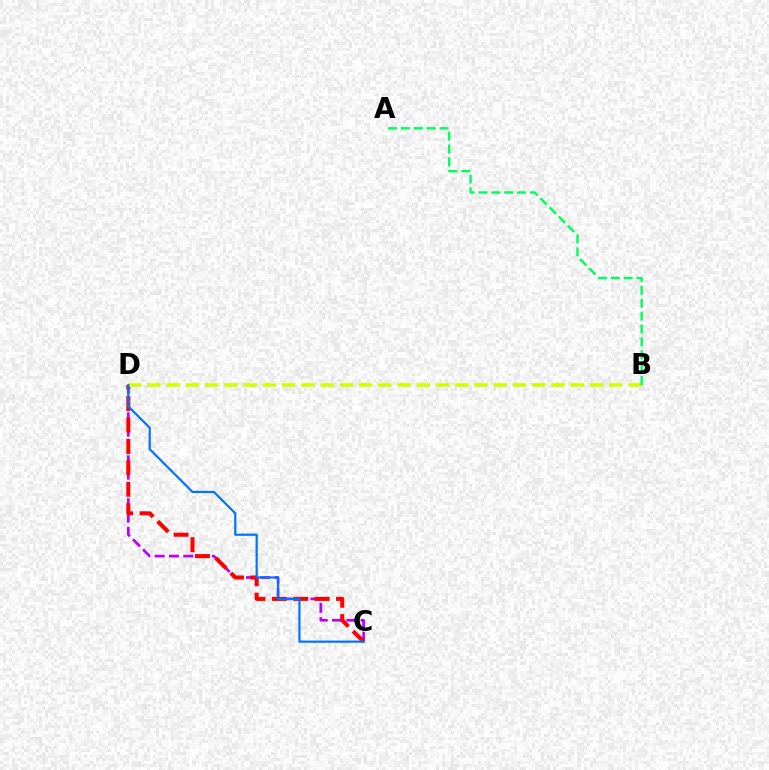{('C', 'D'): [{'color': '#b900ff', 'line_style': 'dashed', 'thickness': 1.95}, {'color': '#ff0000', 'line_style': 'dashed', 'thickness': 2.91}, {'color': '#0074ff', 'line_style': 'solid', 'thickness': 1.58}], ('B', 'D'): [{'color': '#d1ff00', 'line_style': 'dashed', 'thickness': 2.61}], ('A', 'B'): [{'color': '#00ff5c', 'line_style': 'dashed', 'thickness': 1.75}]}